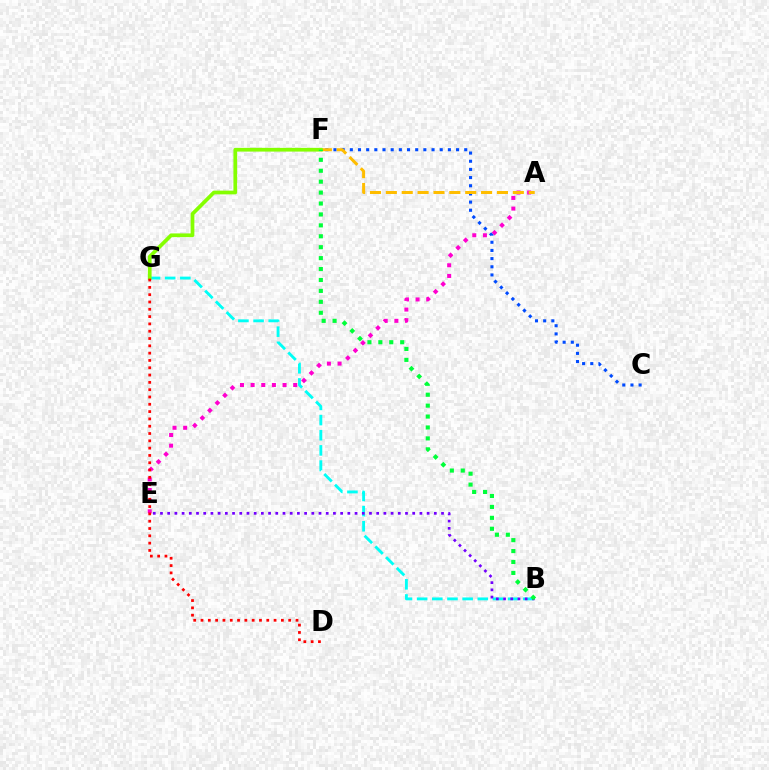{('A', 'E'): [{'color': '#ff00cf', 'line_style': 'dotted', 'thickness': 2.89}], ('C', 'F'): [{'color': '#004bff', 'line_style': 'dotted', 'thickness': 2.22}], ('B', 'G'): [{'color': '#00fff6', 'line_style': 'dashed', 'thickness': 2.06}], ('A', 'F'): [{'color': '#ffbd00', 'line_style': 'dashed', 'thickness': 2.16}], ('F', 'G'): [{'color': '#84ff00', 'line_style': 'solid', 'thickness': 2.68}], ('D', 'G'): [{'color': '#ff0000', 'line_style': 'dotted', 'thickness': 1.99}], ('B', 'E'): [{'color': '#7200ff', 'line_style': 'dotted', 'thickness': 1.96}], ('B', 'F'): [{'color': '#00ff39', 'line_style': 'dotted', 'thickness': 2.97}]}